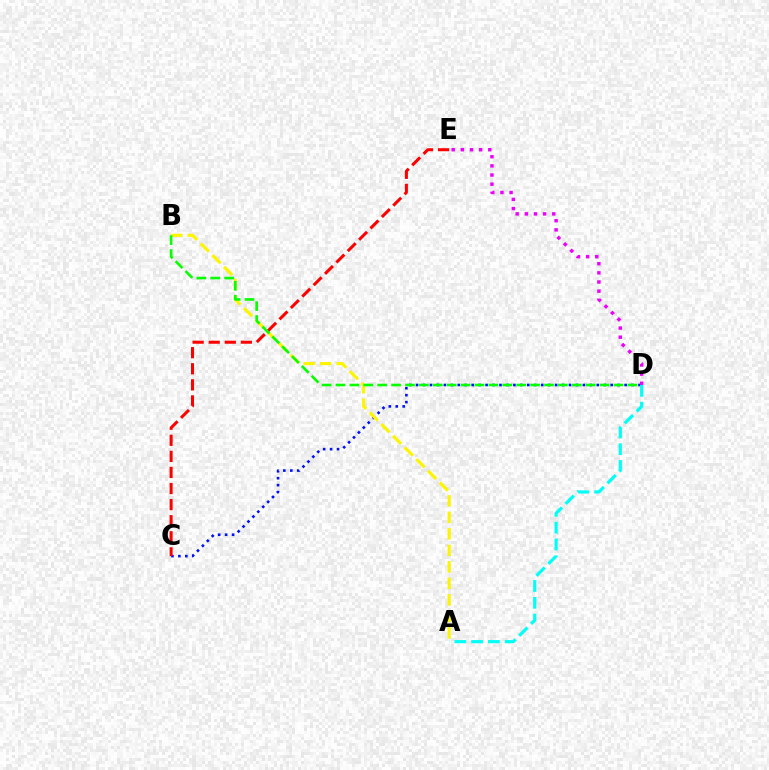{('C', 'D'): [{'color': '#0010ff', 'line_style': 'dotted', 'thickness': 1.89}], ('A', 'B'): [{'color': '#fcf500', 'line_style': 'dashed', 'thickness': 2.24}], ('A', 'D'): [{'color': '#00fff6', 'line_style': 'dashed', 'thickness': 2.28}], ('C', 'E'): [{'color': '#ff0000', 'line_style': 'dashed', 'thickness': 2.18}], ('D', 'E'): [{'color': '#ee00ff', 'line_style': 'dotted', 'thickness': 2.49}], ('B', 'D'): [{'color': '#08ff00', 'line_style': 'dashed', 'thickness': 1.89}]}